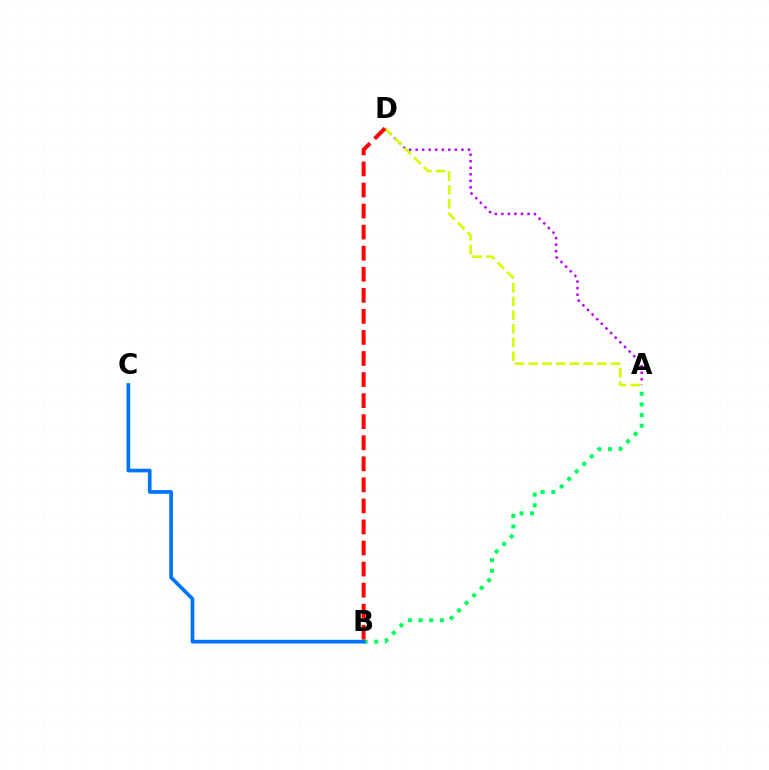{('A', 'D'): [{'color': '#b900ff', 'line_style': 'dotted', 'thickness': 1.78}, {'color': '#d1ff00', 'line_style': 'dashed', 'thickness': 1.86}], ('A', 'B'): [{'color': '#00ff5c', 'line_style': 'dotted', 'thickness': 2.89}], ('B', 'C'): [{'color': '#0074ff', 'line_style': 'solid', 'thickness': 2.65}], ('B', 'D'): [{'color': '#ff0000', 'line_style': 'dashed', 'thickness': 2.86}]}